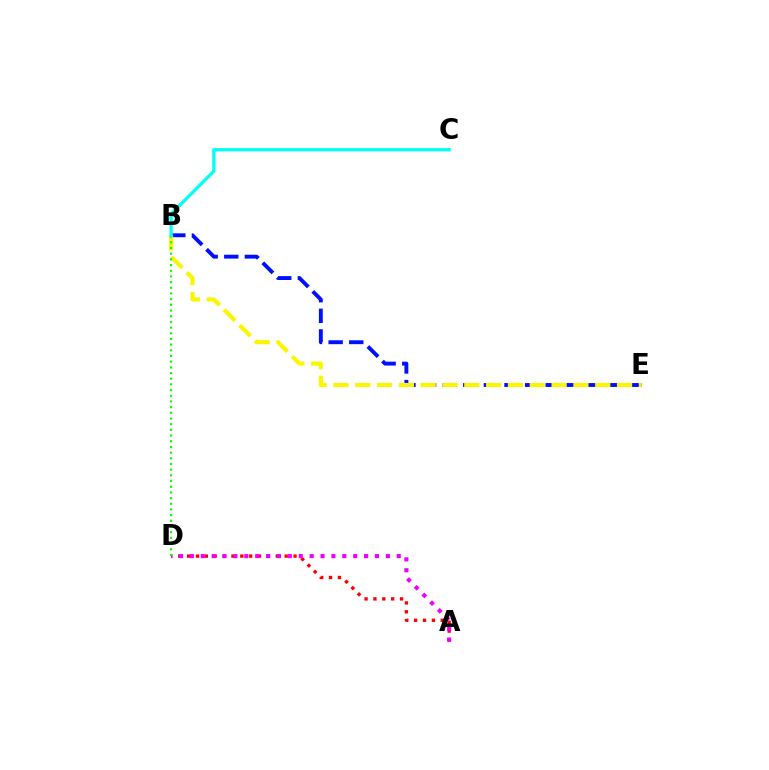{('A', 'D'): [{'color': '#ff0000', 'line_style': 'dotted', 'thickness': 2.41}, {'color': '#ee00ff', 'line_style': 'dotted', 'thickness': 2.96}], ('B', 'E'): [{'color': '#0010ff', 'line_style': 'dashed', 'thickness': 2.8}, {'color': '#fcf500', 'line_style': 'dashed', 'thickness': 2.96}], ('B', 'D'): [{'color': '#08ff00', 'line_style': 'dotted', 'thickness': 1.54}], ('B', 'C'): [{'color': '#00fff6', 'line_style': 'solid', 'thickness': 2.37}]}